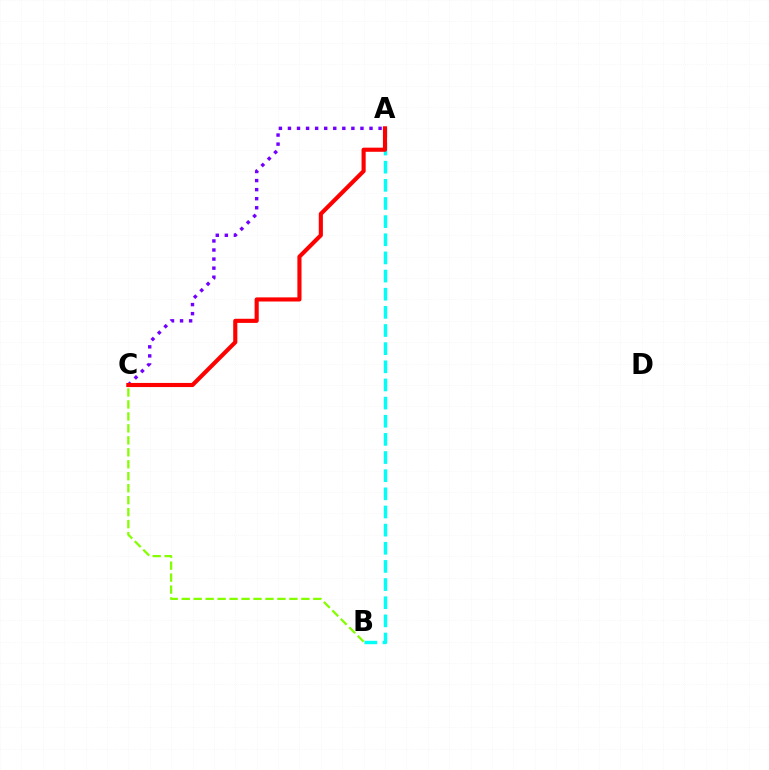{('A', 'C'): [{'color': '#7200ff', 'line_style': 'dotted', 'thickness': 2.46}, {'color': '#ff0000', 'line_style': 'solid', 'thickness': 2.97}], ('A', 'B'): [{'color': '#00fff6', 'line_style': 'dashed', 'thickness': 2.47}], ('B', 'C'): [{'color': '#84ff00', 'line_style': 'dashed', 'thickness': 1.63}]}